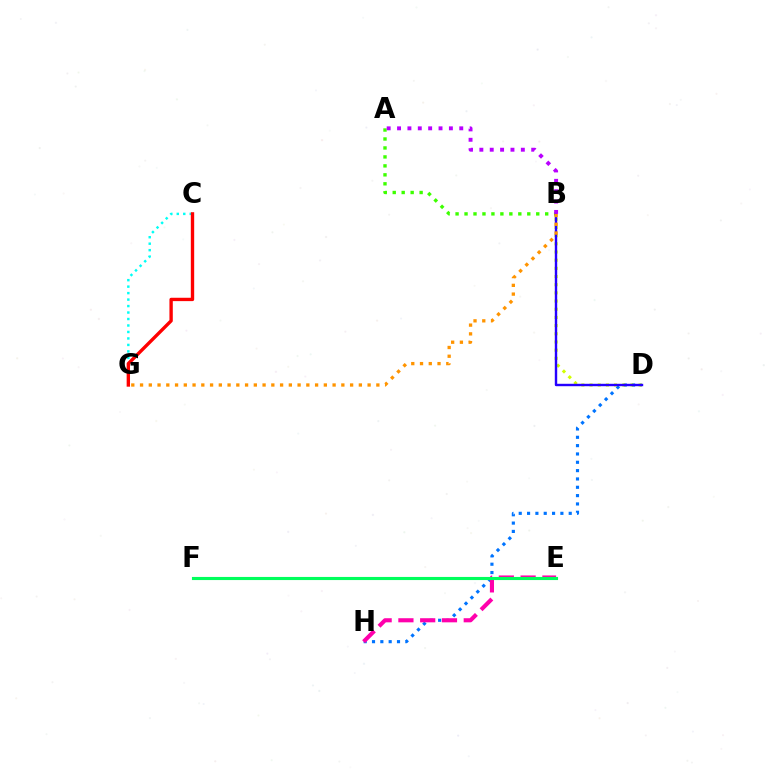{('D', 'H'): [{'color': '#0074ff', 'line_style': 'dotted', 'thickness': 2.26}], ('B', 'D'): [{'color': '#d1ff00', 'line_style': 'dotted', 'thickness': 2.22}, {'color': '#2500ff', 'line_style': 'solid', 'thickness': 1.74}], ('C', 'G'): [{'color': '#00fff6', 'line_style': 'dotted', 'thickness': 1.76}, {'color': '#ff0000', 'line_style': 'solid', 'thickness': 2.42}], ('A', 'B'): [{'color': '#3dff00', 'line_style': 'dotted', 'thickness': 2.44}, {'color': '#b900ff', 'line_style': 'dotted', 'thickness': 2.82}], ('B', 'G'): [{'color': '#ff9400', 'line_style': 'dotted', 'thickness': 2.38}], ('E', 'H'): [{'color': '#ff00ac', 'line_style': 'dashed', 'thickness': 2.96}], ('E', 'F'): [{'color': '#00ff5c', 'line_style': 'solid', 'thickness': 2.24}]}